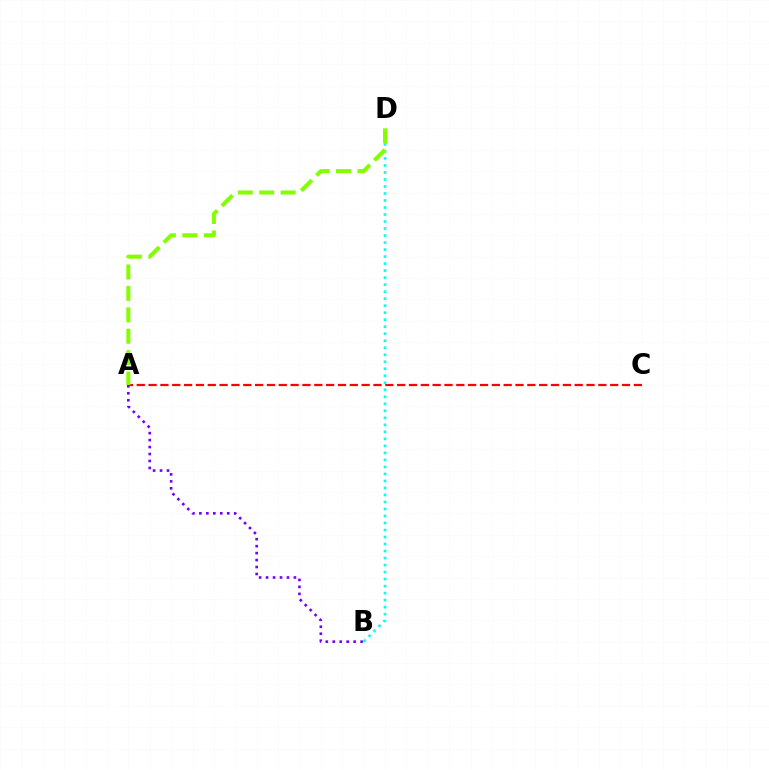{('A', 'C'): [{'color': '#ff0000', 'line_style': 'dashed', 'thickness': 1.61}], ('A', 'B'): [{'color': '#7200ff', 'line_style': 'dotted', 'thickness': 1.89}], ('B', 'D'): [{'color': '#00fff6', 'line_style': 'dotted', 'thickness': 1.9}], ('A', 'D'): [{'color': '#84ff00', 'line_style': 'dashed', 'thickness': 2.91}]}